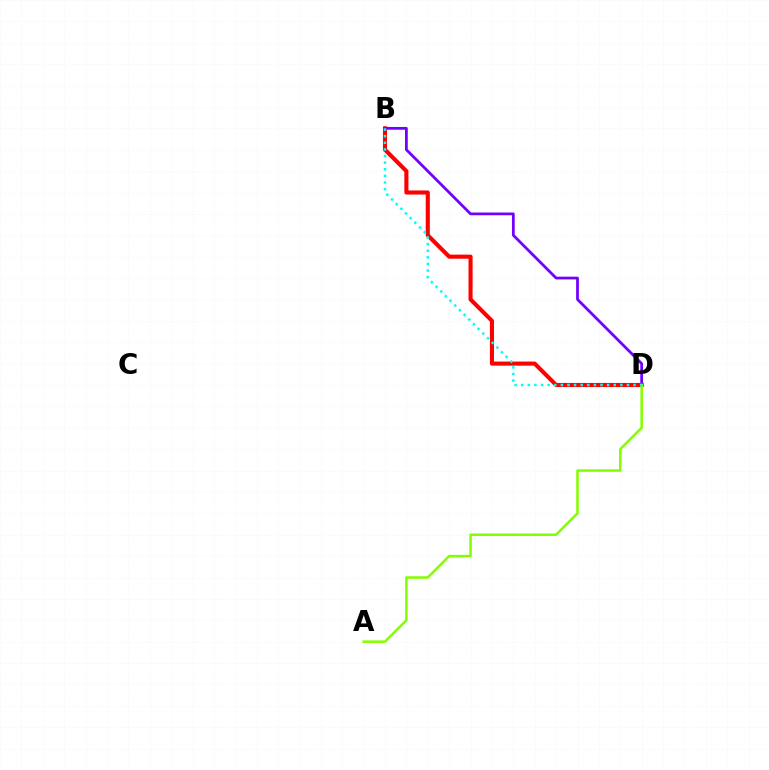{('B', 'D'): [{'color': '#ff0000', 'line_style': 'solid', 'thickness': 2.95}, {'color': '#7200ff', 'line_style': 'solid', 'thickness': 1.99}, {'color': '#00fff6', 'line_style': 'dotted', 'thickness': 1.8}], ('A', 'D'): [{'color': '#84ff00', 'line_style': 'solid', 'thickness': 1.83}]}